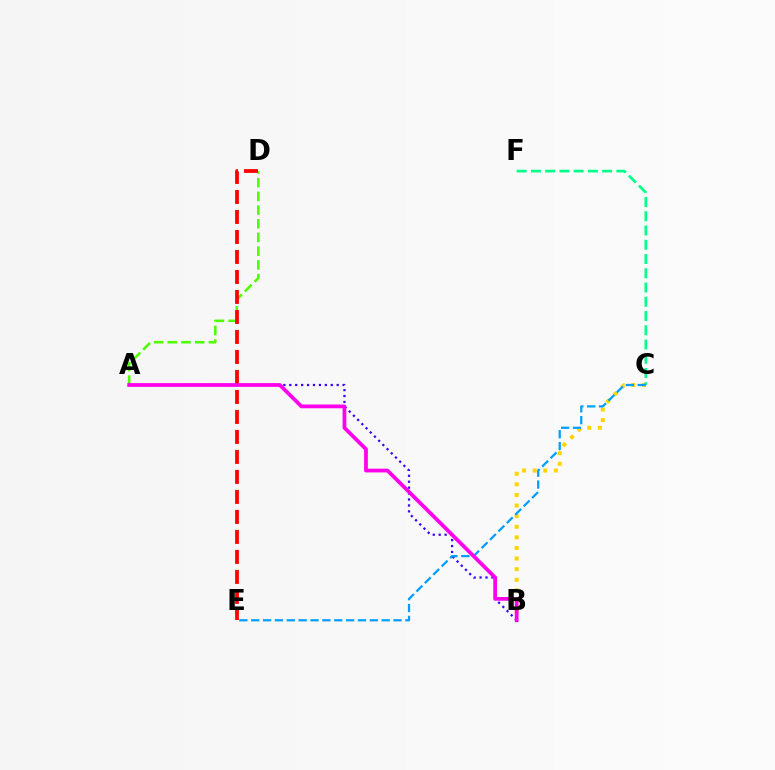{('A', 'D'): [{'color': '#4fff00', 'line_style': 'dashed', 'thickness': 1.86}], ('B', 'C'): [{'color': '#ffd500', 'line_style': 'dotted', 'thickness': 2.88}], ('C', 'F'): [{'color': '#00ff86', 'line_style': 'dashed', 'thickness': 1.94}], ('A', 'B'): [{'color': '#3700ff', 'line_style': 'dotted', 'thickness': 1.61}, {'color': '#ff00ed', 'line_style': 'solid', 'thickness': 2.7}], ('C', 'E'): [{'color': '#009eff', 'line_style': 'dashed', 'thickness': 1.61}], ('D', 'E'): [{'color': '#ff0000', 'line_style': 'dashed', 'thickness': 2.72}]}